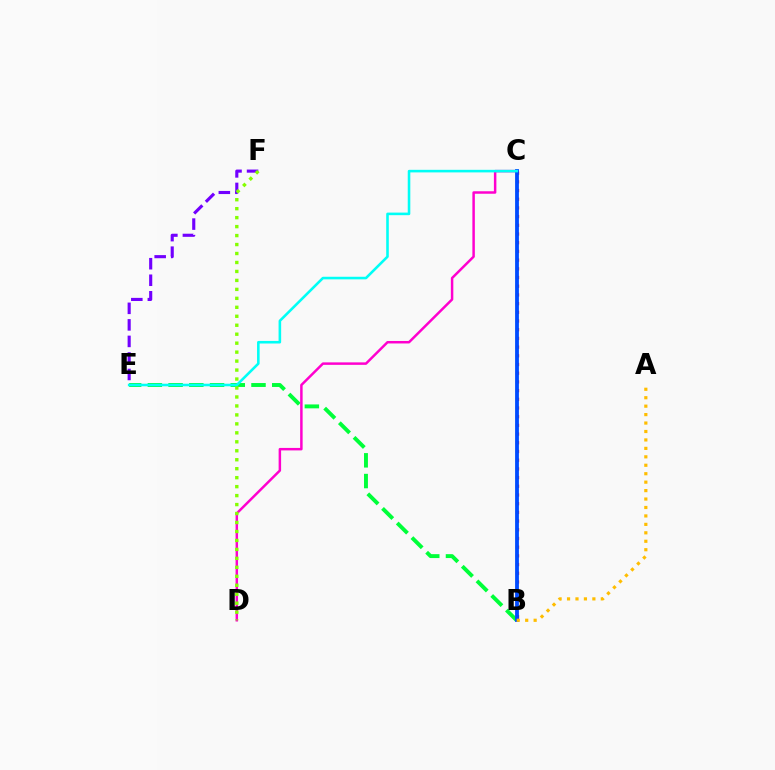{('B', 'E'): [{'color': '#00ff39', 'line_style': 'dashed', 'thickness': 2.82}], ('C', 'D'): [{'color': '#ff00cf', 'line_style': 'solid', 'thickness': 1.79}], ('B', 'C'): [{'color': '#ff0000', 'line_style': 'dotted', 'thickness': 2.36}, {'color': '#004bff', 'line_style': 'solid', 'thickness': 2.74}], ('E', 'F'): [{'color': '#7200ff', 'line_style': 'dashed', 'thickness': 2.25}], ('D', 'F'): [{'color': '#84ff00', 'line_style': 'dotted', 'thickness': 2.44}], ('C', 'E'): [{'color': '#00fff6', 'line_style': 'solid', 'thickness': 1.86}], ('A', 'B'): [{'color': '#ffbd00', 'line_style': 'dotted', 'thickness': 2.29}]}